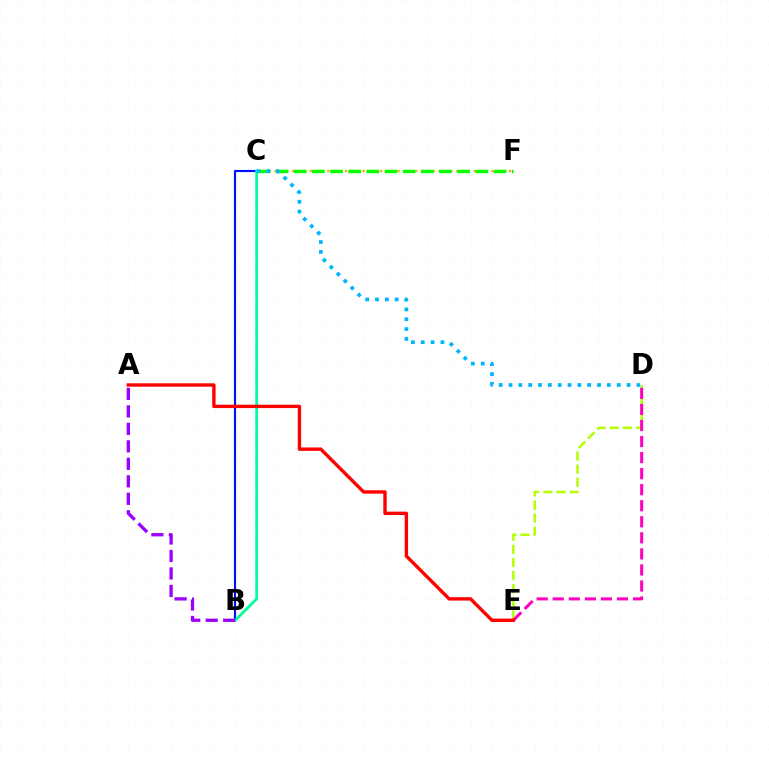{('C', 'F'): [{'color': '#ffa500', 'line_style': 'dotted', 'thickness': 1.59}, {'color': '#08ff00', 'line_style': 'dashed', 'thickness': 2.47}], ('B', 'C'): [{'color': '#0010ff', 'line_style': 'solid', 'thickness': 1.55}, {'color': '#00ff9d', 'line_style': 'solid', 'thickness': 2.02}], ('D', 'E'): [{'color': '#b3ff00', 'line_style': 'dashed', 'thickness': 1.78}, {'color': '#ff00bd', 'line_style': 'dashed', 'thickness': 2.18}], ('C', 'D'): [{'color': '#00b5ff', 'line_style': 'dotted', 'thickness': 2.67}], ('A', 'E'): [{'color': '#ff0000', 'line_style': 'solid', 'thickness': 2.44}], ('A', 'B'): [{'color': '#9b00ff', 'line_style': 'dashed', 'thickness': 2.38}]}